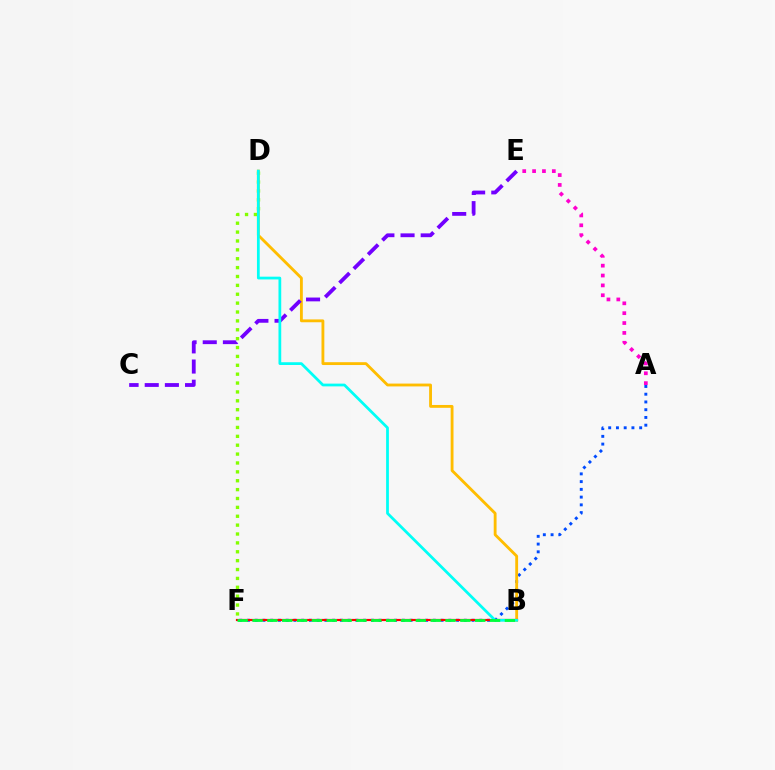{('A', 'F'): [{'color': '#004bff', 'line_style': 'dotted', 'thickness': 2.1}], ('D', 'F'): [{'color': '#84ff00', 'line_style': 'dotted', 'thickness': 2.41}], ('B', 'D'): [{'color': '#ffbd00', 'line_style': 'solid', 'thickness': 2.05}, {'color': '#00fff6', 'line_style': 'solid', 'thickness': 1.98}], ('A', 'E'): [{'color': '#ff00cf', 'line_style': 'dotted', 'thickness': 2.68}], ('B', 'F'): [{'color': '#ff0000', 'line_style': 'solid', 'thickness': 1.58}, {'color': '#00ff39', 'line_style': 'dashed', 'thickness': 2.02}], ('C', 'E'): [{'color': '#7200ff', 'line_style': 'dashed', 'thickness': 2.74}]}